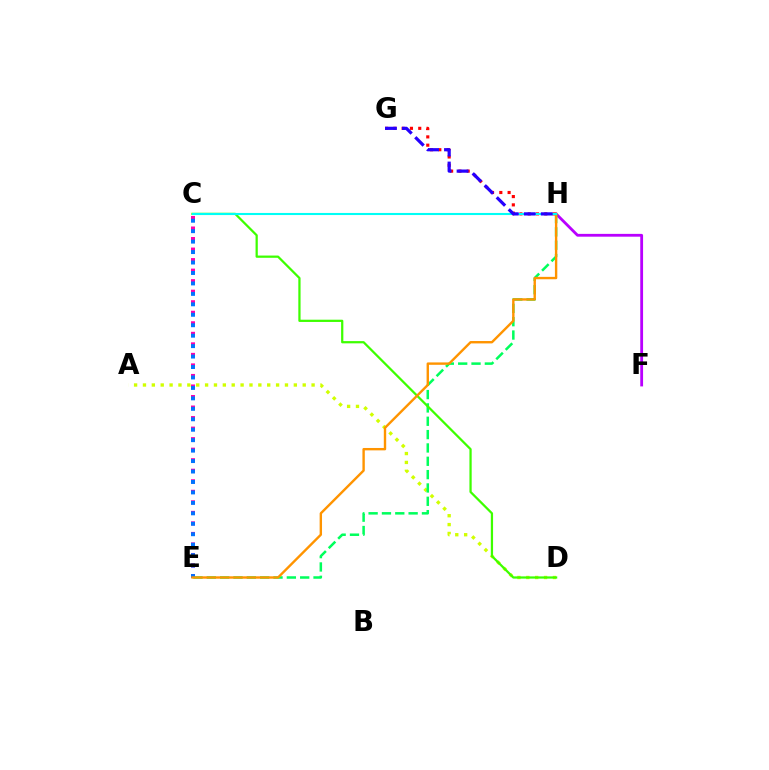{('A', 'D'): [{'color': '#d1ff00', 'line_style': 'dotted', 'thickness': 2.41}], ('F', 'H'): [{'color': '#b900ff', 'line_style': 'solid', 'thickness': 2.02}], ('G', 'H'): [{'color': '#ff0000', 'line_style': 'dotted', 'thickness': 2.25}, {'color': '#2500ff', 'line_style': 'dashed', 'thickness': 2.31}], ('C', 'E'): [{'color': '#ff00ac', 'line_style': 'dotted', 'thickness': 2.86}, {'color': '#0074ff', 'line_style': 'dotted', 'thickness': 2.84}], ('E', 'H'): [{'color': '#00ff5c', 'line_style': 'dashed', 'thickness': 1.81}, {'color': '#ff9400', 'line_style': 'solid', 'thickness': 1.72}], ('C', 'D'): [{'color': '#3dff00', 'line_style': 'solid', 'thickness': 1.61}], ('C', 'H'): [{'color': '#00fff6', 'line_style': 'solid', 'thickness': 1.51}]}